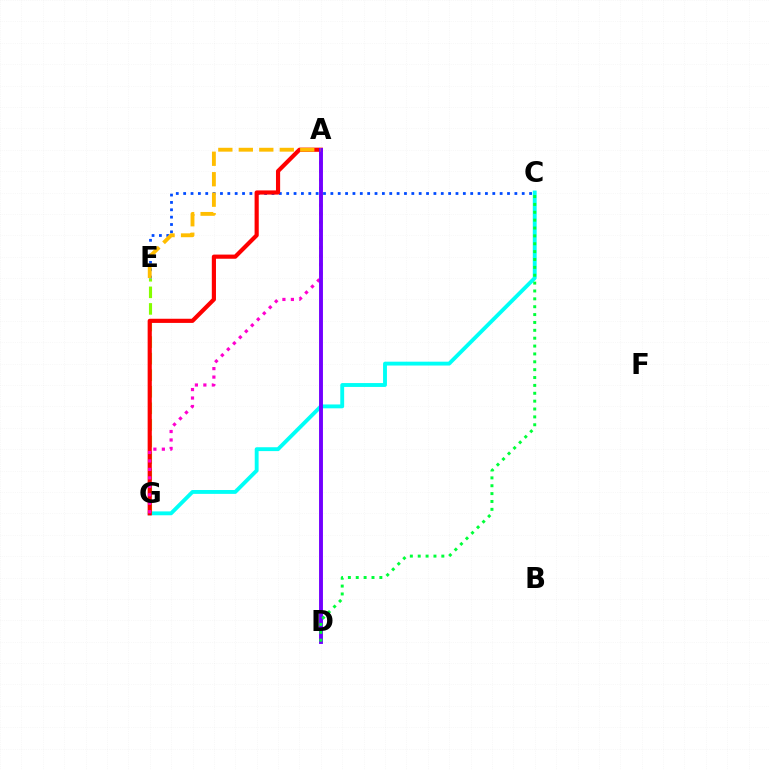{('C', 'E'): [{'color': '#004bff', 'line_style': 'dotted', 'thickness': 2.0}], ('C', 'G'): [{'color': '#00fff6', 'line_style': 'solid', 'thickness': 2.78}], ('E', 'G'): [{'color': '#84ff00', 'line_style': 'dashed', 'thickness': 2.25}], ('A', 'G'): [{'color': '#ff0000', 'line_style': 'solid', 'thickness': 3.0}, {'color': '#ff00cf', 'line_style': 'dotted', 'thickness': 2.3}], ('A', 'D'): [{'color': '#7200ff', 'line_style': 'solid', 'thickness': 2.81}], ('C', 'D'): [{'color': '#00ff39', 'line_style': 'dotted', 'thickness': 2.14}], ('A', 'E'): [{'color': '#ffbd00', 'line_style': 'dashed', 'thickness': 2.78}]}